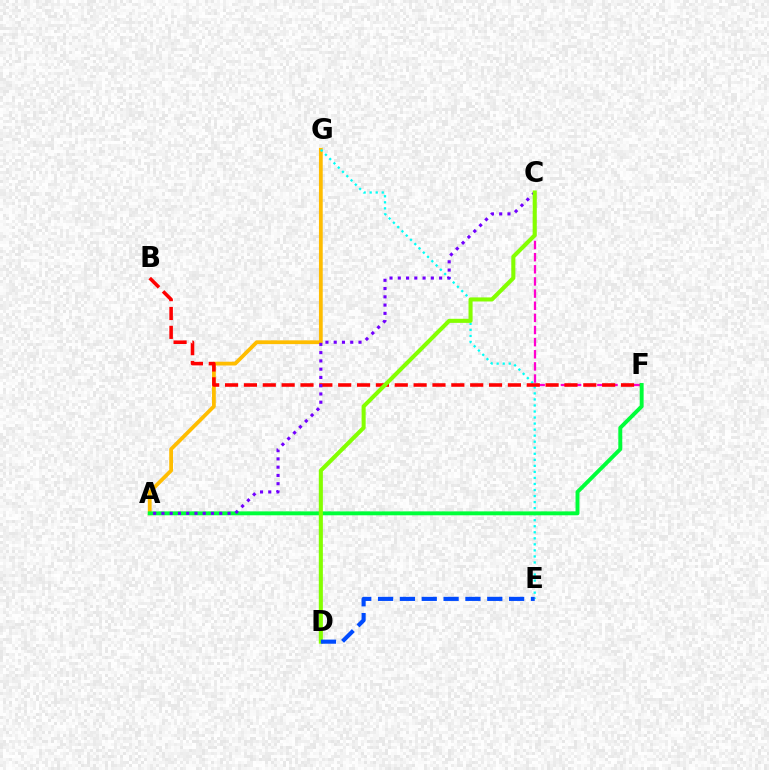{('A', 'G'): [{'color': '#ffbd00', 'line_style': 'solid', 'thickness': 2.72}], ('E', 'G'): [{'color': '#00fff6', 'line_style': 'dotted', 'thickness': 1.64}], ('C', 'F'): [{'color': '#ff00cf', 'line_style': 'dashed', 'thickness': 1.65}], ('B', 'F'): [{'color': '#ff0000', 'line_style': 'dashed', 'thickness': 2.56}], ('A', 'F'): [{'color': '#00ff39', 'line_style': 'solid', 'thickness': 2.82}], ('A', 'C'): [{'color': '#7200ff', 'line_style': 'dotted', 'thickness': 2.25}], ('C', 'D'): [{'color': '#84ff00', 'line_style': 'solid', 'thickness': 2.93}], ('D', 'E'): [{'color': '#004bff', 'line_style': 'dashed', 'thickness': 2.97}]}